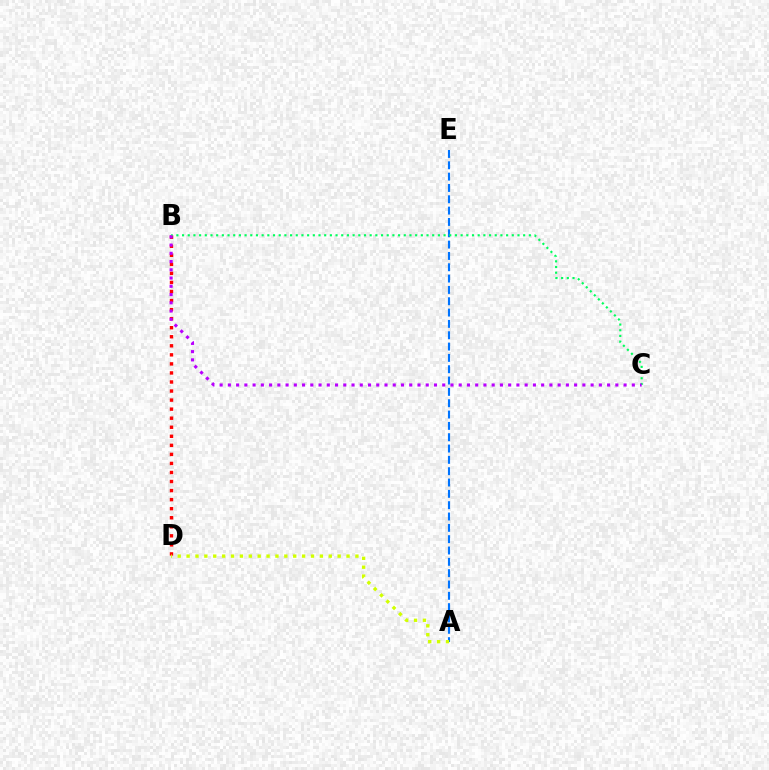{('B', 'D'): [{'color': '#ff0000', 'line_style': 'dotted', 'thickness': 2.46}], ('A', 'E'): [{'color': '#0074ff', 'line_style': 'dashed', 'thickness': 1.54}], ('B', 'C'): [{'color': '#00ff5c', 'line_style': 'dotted', 'thickness': 1.54}, {'color': '#b900ff', 'line_style': 'dotted', 'thickness': 2.24}], ('A', 'D'): [{'color': '#d1ff00', 'line_style': 'dotted', 'thickness': 2.41}]}